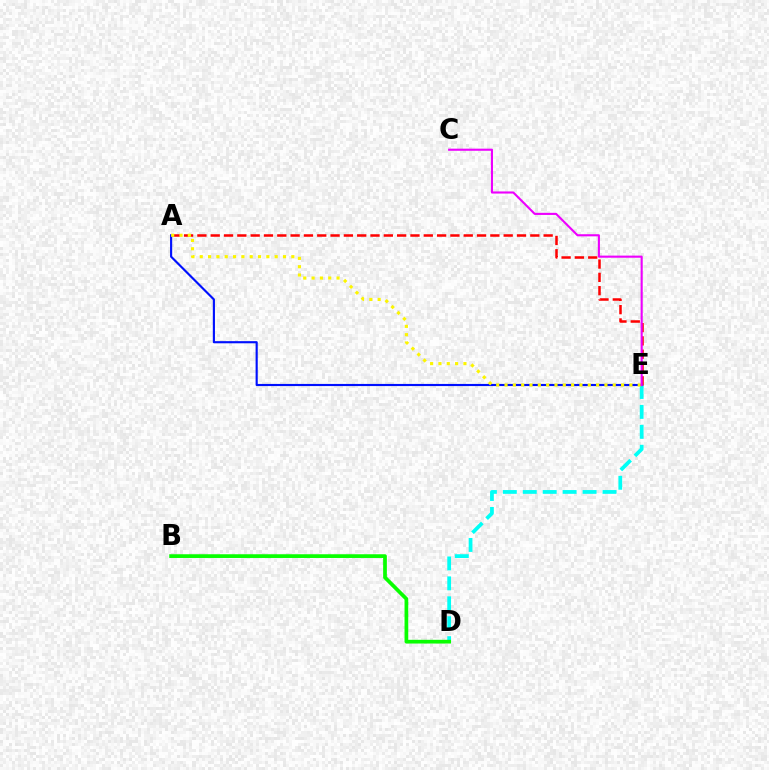{('D', 'E'): [{'color': '#00fff6', 'line_style': 'dashed', 'thickness': 2.71}], ('A', 'E'): [{'color': '#ff0000', 'line_style': 'dashed', 'thickness': 1.81}, {'color': '#0010ff', 'line_style': 'solid', 'thickness': 1.54}, {'color': '#fcf500', 'line_style': 'dotted', 'thickness': 2.26}], ('B', 'D'): [{'color': '#08ff00', 'line_style': 'solid', 'thickness': 2.68}], ('C', 'E'): [{'color': '#ee00ff', 'line_style': 'solid', 'thickness': 1.52}]}